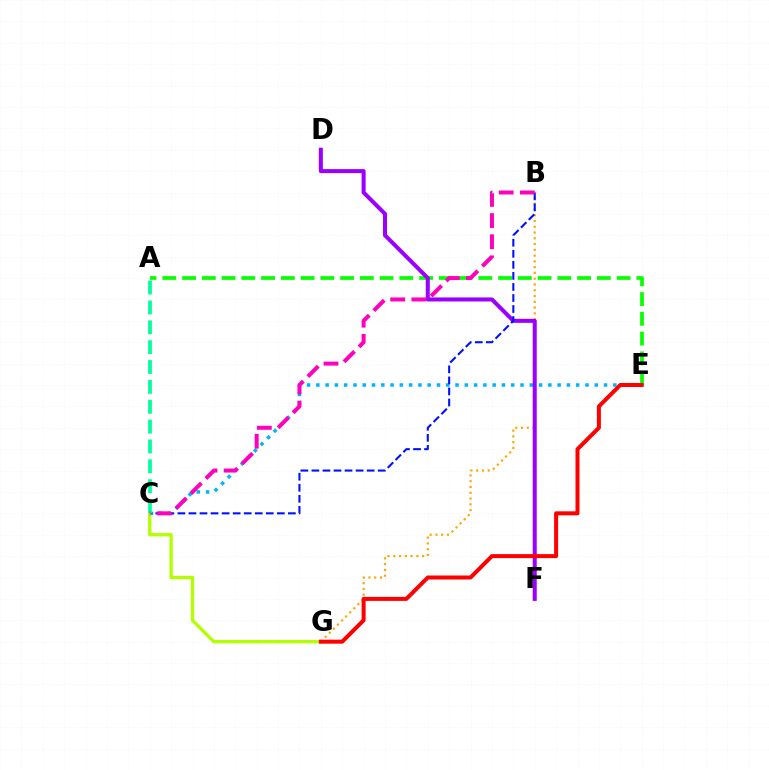{('A', 'E'): [{'color': '#08ff00', 'line_style': 'dashed', 'thickness': 2.68}], ('C', 'E'): [{'color': '#00b5ff', 'line_style': 'dotted', 'thickness': 2.52}], ('B', 'G'): [{'color': '#ffa500', 'line_style': 'dotted', 'thickness': 1.57}], ('D', 'F'): [{'color': '#9b00ff', 'line_style': 'solid', 'thickness': 2.9}], ('B', 'C'): [{'color': '#0010ff', 'line_style': 'dashed', 'thickness': 1.5}, {'color': '#ff00bd', 'line_style': 'dashed', 'thickness': 2.87}], ('C', 'G'): [{'color': '#b3ff00', 'line_style': 'solid', 'thickness': 2.38}], ('A', 'C'): [{'color': '#00ff9d', 'line_style': 'dashed', 'thickness': 2.7}], ('E', 'G'): [{'color': '#ff0000', 'line_style': 'solid', 'thickness': 2.88}]}